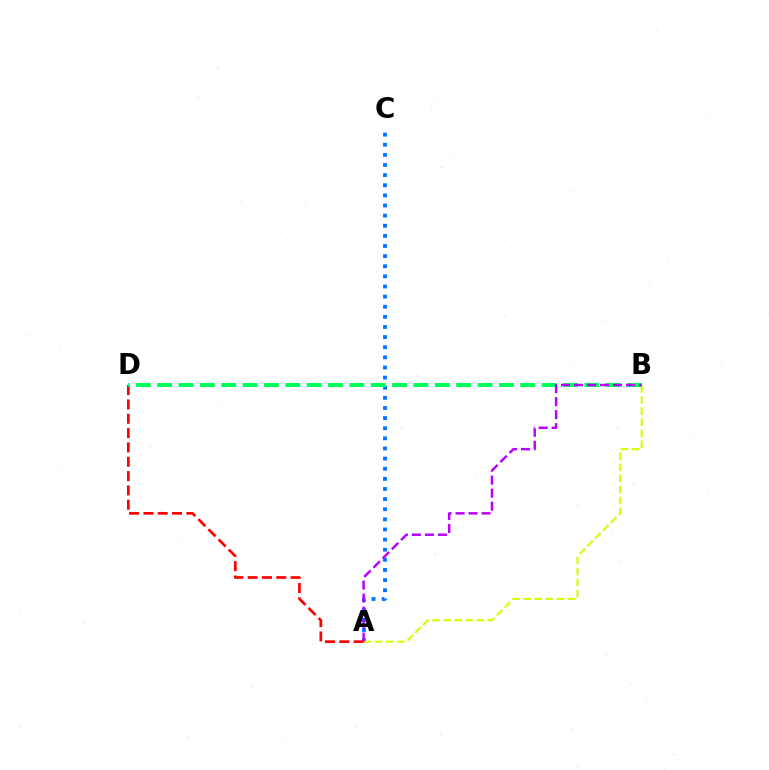{('A', 'C'): [{'color': '#0074ff', 'line_style': 'dotted', 'thickness': 2.75}], ('A', 'D'): [{'color': '#ff0000', 'line_style': 'dashed', 'thickness': 1.95}], ('A', 'B'): [{'color': '#d1ff00', 'line_style': 'dashed', 'thickness': 1.51}, {'color': '#b900ff', 'line_style': 'dashed', 'thickness': 1.77}], ('B', 'D'): [{'color': '#00ff5c', 'line_style': 'dashed', 'thickness': 2.9}]}